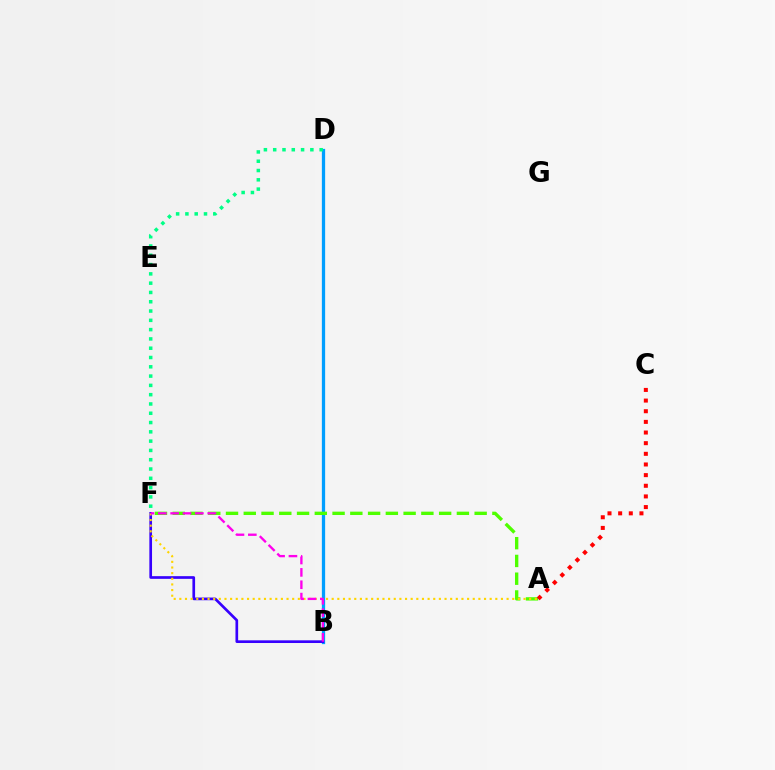{('B', 'D'): [{'color': '#009eff', 'line_style': 'solid', 'thickness': 2.36}], ('B', 'F'): [{'color': '#3700ff', 'line_style': 'solid', 'thickness': 1.93}, {'color': '#ff00ed', 'line_style': 'dashed', 'thickness': 1.68}], ('A', 'F'): [{'color': '#4fff00', 'line_style': 'dashed', 'thickness': 2.41}, {'color': '#ffd500', 'line_style': 'dotted', 'thickness': 1.53}], ('A', 'C'): [{'color': '#ff0000', 'line_style': 'dotted', 'thickness': 2.89}], ('D', 'F'): [{'color': '#00ff86', 'line_style': 'dotted', 'thickness': 2.52}]}